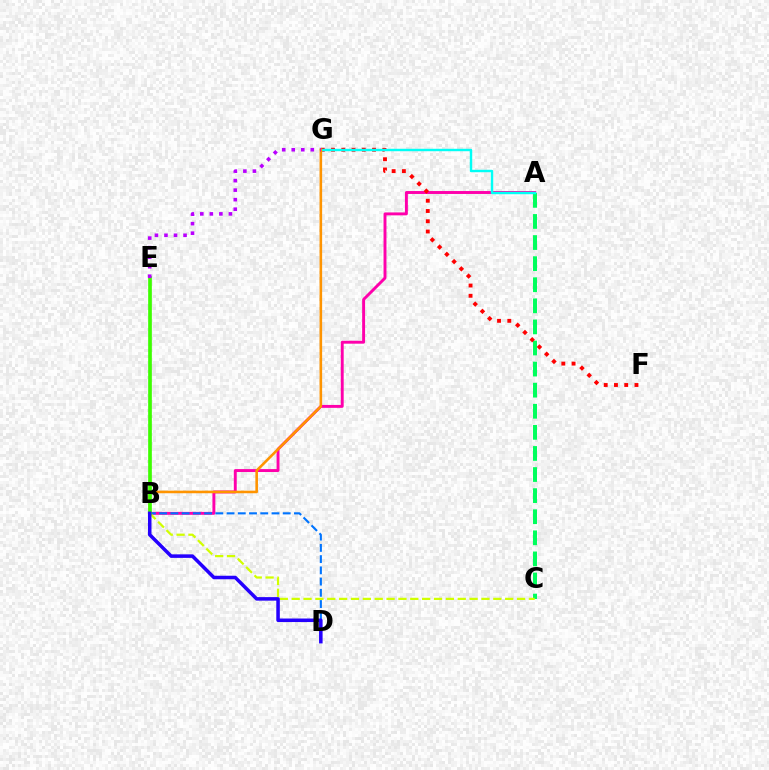{('A', 'B'): [{'color': '#ff00ac', 'line_style': 'solid', 'thickness': 2.1}], ('A', 'C'): [{'color': '#00ff5c', 'line_style': 'dashed', 'thickness': 2.87}], ('F', 'G'): [{'color': '#ff0000', 'line_style': 'dotted', 'thickness': 2.79}], ('B', 'D'): [{'color': '#0074ff', 'line_style': 'dashed', 'thickness': 1.53}, {'color': '#2500ff', 'line_style': 'solid', 'thickness': 2.54}], ('A', 'G'): [{'color': '#00fff6', 'line_style': 'solid', 'thickness': 1.75}], ('B', 'C'): [{'color': '#d1ff00', 'line_style': 'dashed', 'thickness': 1.61}], ('B', 'G'): [{'color': '#ff9400', 'line_style': 'solid', 'thickness': 1.87}], ('B', 'E'): [{'color': '#3dff00', 'line_style': 'solid', 'thickness': 2.64}], ('E', 'G'): [{'color': '#b900ff', 'line_style': 'dotted', 'thickness': 2.59}]}